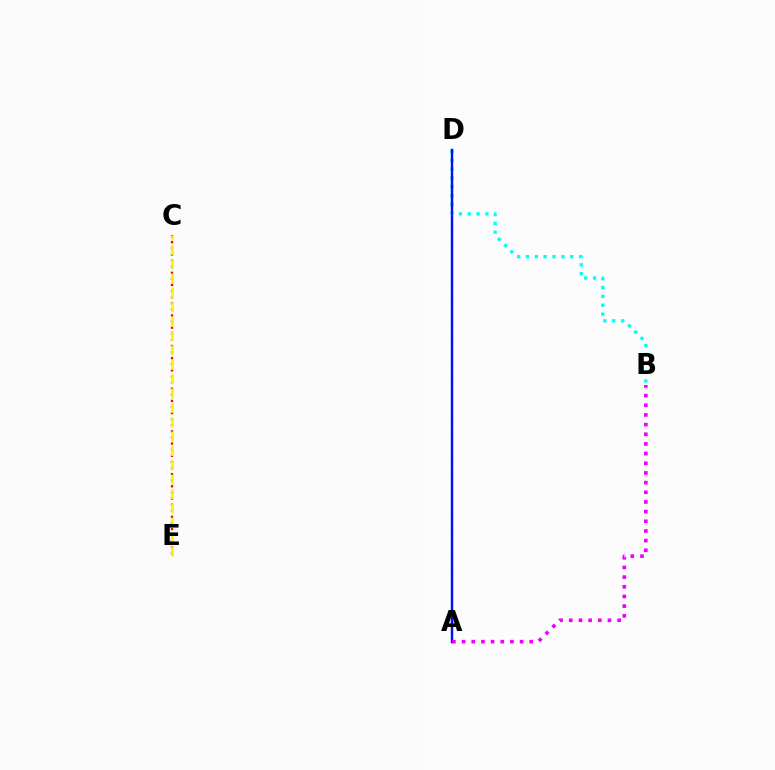{('B', 'D'): [{'color': '#00fff6', 'line_style': 'dotted', 'thickness': 2.4}], ('A', 'D'): [{'color': '#08ff00', 'line_style': 'dotted', 'thickness': 1.54}, {'color': '#0010ff', 'line_style': 'solid', 'thickness': 1.74}], ('C', 'E'): [{'color': '#ff0000', 'line_style': 'dotted', 'thickness': 1.66}, {'color': '#fcf500', 'line_style': 'dashed', 'thickness': 1.95}], ('A', 'B'): [{'color': '#ee00ff', 'line_style': 'dotted', 'thickness': 2.63}]}